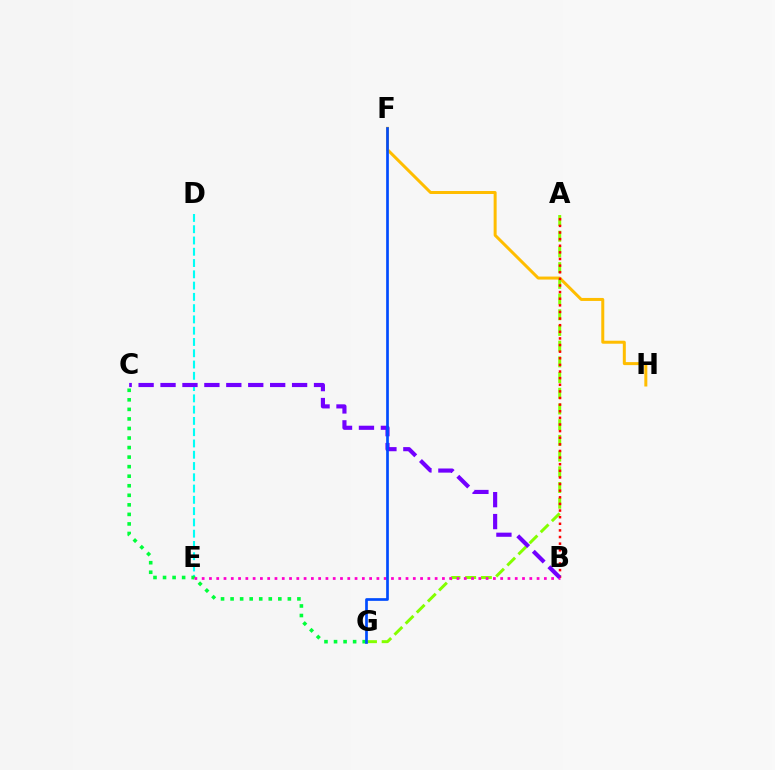{('F', 'H'): [{'color': '#ffbd00', 'line_style': 'solid', 'thickness': 2.16}], ('A', 'G'): [{'color': '#84ff00', 'line_style': 'dashed', 'thickness': 2.13}], ('D', 'E'): [{'color': '#00fff6', 'line_style': 'dashed', 'thickness': 1.53}], ('A', 'B'): [{'color': '#ff0000', 'line_style': 'dotted', 'thickness': 1.8}], ('C', 'G'): [{'color': '#00ff39', 'line_style': 'dotted', 'thickness': 2.59}], ('B', 'E'): [{'color': '#ff00cf', 'line_style': 'dotted', 'thickness': 1.98}], ('B', 'C'): [{'color': '#7200ff', 'line_style': 'dashed', 'thickness': 2.98}], ('F', 'G'): [{'color': '#004bff', 'line_style': 'solid', 'thickness': 1.94}]}